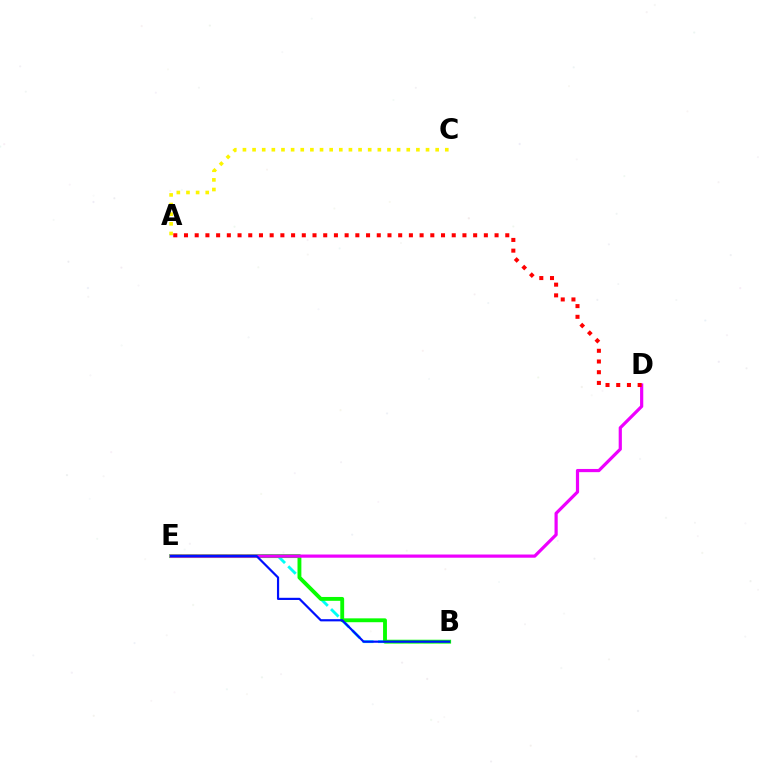{('B', 'E'): [{'color': '#00fff6', 'line_style': 'dashed', 'thickness': 2.06}, {'color': '#08ff00', 'line_style': 'solid', 'thickness': 2.78}, {'color': '#0010ff', 'line_style': 'solid', 'thickness': 1.57}], ('D', 'E'): [{'color': '#ee00ff', 'line_style': 'solid', 'thickness': 2.3}], ('A', 'D'): [{'color': '#ff0000', 'line_style': 'dotted', 'thickness': 2.91}], ('A', 'C'): [{'color': '#fcf500', 'line_style': 'dotted', 'thickness': 2.62}]}